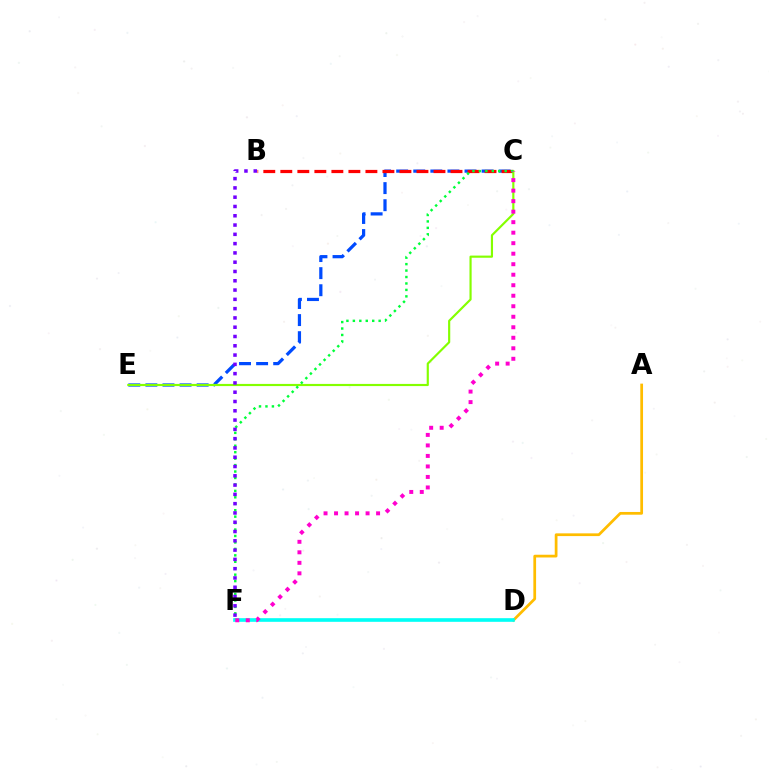{('C', 'E'): [{'color': '#004bff', 'line_style': 'dashed', 'thickness': 2.32}, {'color': '#84ff00', 'line_style': 'solid', 'thickness': 1.56}], ('B', 'C'): [{'color': '#ff0000', 'line_style': 'dashed', 'thickness': 2.31}], ('C', 'F'): [{'color': '#00ff39', 'line_style': 'dotted', 'thickness': 1.75}, {'color': '#ff00cf', 'line_style': 'dotted', 'thickness': 2.86}], ('B', 'F'): [{'color': '#7200ff', 'line_style': 'dotted', 'thickness': 2.52}], ('A', 'D'): [{'color': '#ffbd00', 'line_style': 'solid', 'thickness': 1.97}], ('D', 'F'): [{'color': '#00fff6', 'line_style': 'solid', 'thickness': 2.62}]}